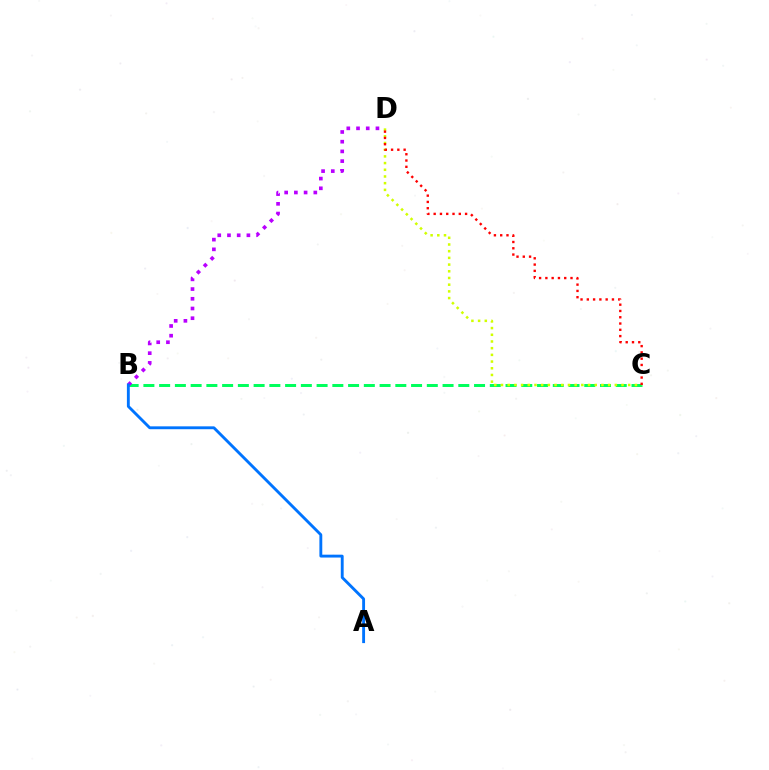{('B', 'C'): [{'color': '#00ff5c', 'line_style': 'dashed', 'thickness': 2.14}], ('B', 'D'): [{'color': '#b900ff', 'line_style': 'dotted', 'thickness': 2.64}], ('C', 'D'): [{'color': '#d1ff00', 'line_style': 'dotted', 'thickness': 1.82}, {'color': '#ff0000', 'line_style': 'dotted', 'thickness': 1.71}], ('A', 'B'): [{'color': '#0074ff', 'line_style': 'solid', 'thickness': 2.07}]}